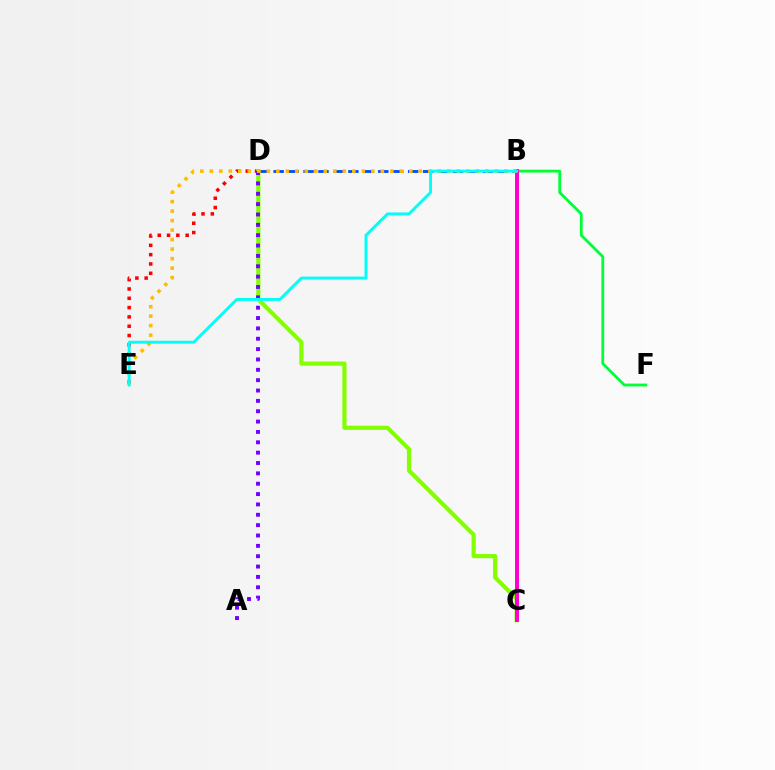{('D', 'E'): [{'color': '#ff0000', 'line_style': 'dotted', 'thickness': 2.53}], ('B', 'D'): [{'color': '#004bff', 'line_style': 'dashed', 'thickness': 2.03}], ('C', 'D'): [{'color': '#84ff00', 'line_style': 'solid', 'thickness': 3.0}], ('A', 'D'): [{'color': '#7200ff', 'line_style': 'dotted', 'thickness': 2.81}], ('B', 'F'): [{'color': '#00ff39', 'line_style': 'solid', 'thickness': 2.03}], ('B', 'C'): [{'color': '#ff00cf', 'line_style': 'solid', 'thickness': 2.85}], ('B', 'E'): [{'color': '#ffbd00', 'line_style': 'dotted', 'thickness': 2.58}, {'color': '#00fff6', 'line_style': 'solid', 'thickness': 2.09}]}